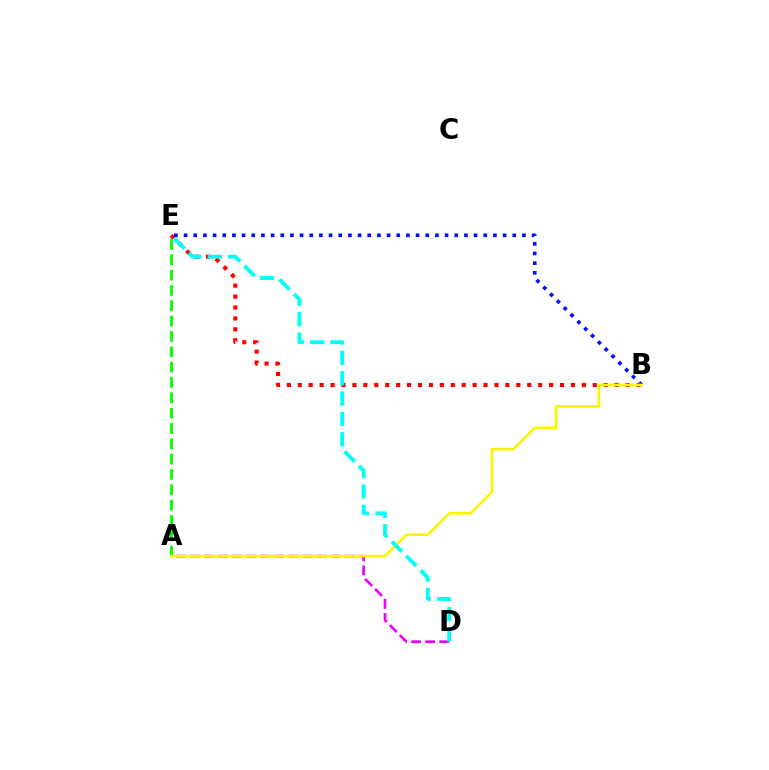{('A', 'D'): [{'color': '#ee00ff', 'line_style': 'dashed', 'thickness': 1.91}], ('B', 'E'): [{'color': '#ff0000', 'line_style': 'dotted', 'thickness': 2.97}, {'color': '#0010ff', 'line_style': 'dotted', 'thickness': 2.63}], ('A', 'E'): [{'color': '#08ff00', 'line_style': 'dashed', 'thickness': 2.08}], ('A', 'B'): [{'color': '#fcf500', 'line_style': 'solid', 'thickness': 1.89}], ('D', 'E'): [{'color': '#00fff6', 'line_style': 'dashed', 'thickness': 2.77}]}